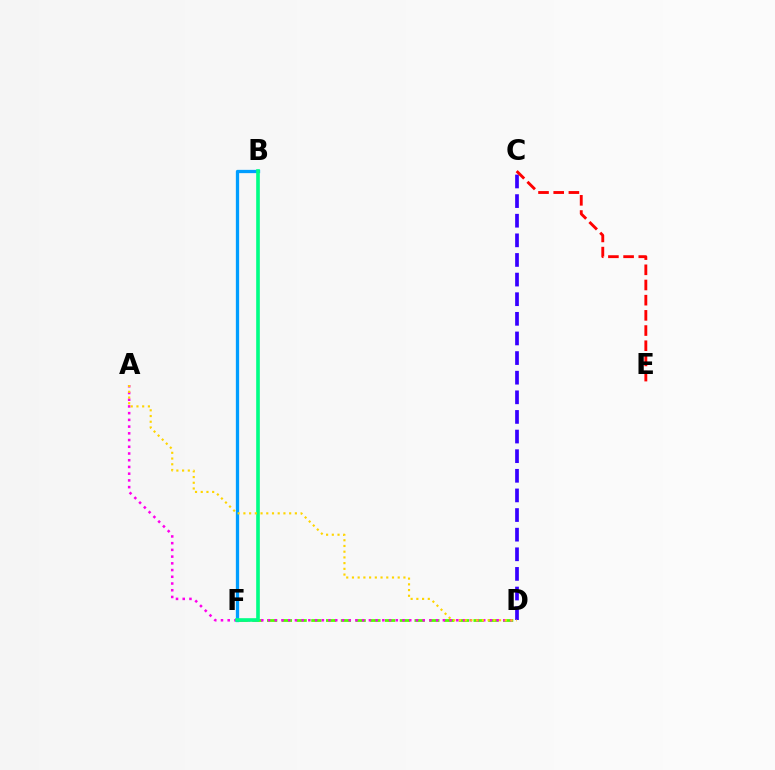{('D', 'F'): [{'color': '#4fff00', 'line_style': 'dashed', 'thickness': 2.0}], ('B', 'F'): [{'color': '#009eff', 'line_style': 'solid', 'thickness': 2.37}, {'color': '#00ff86', 'line_style': 'solid', 'thickness': 2.62}], ('A', 'D'): [{'color': '#ff00ed', 'line_style': 'dotted', 'thickness': 1.83}, {'color': '#ffd500', 'line_style': 'dotted', 'thickness': 1.55}], ('C', 'D'): [{'color': '#3700ff', 'line_style': 'dashed', 'thickness': 2.67}], ('C', 'E'): [{'color': '#ff0000', 'line_style': 'dashed', 'thickness': 2.06}]}